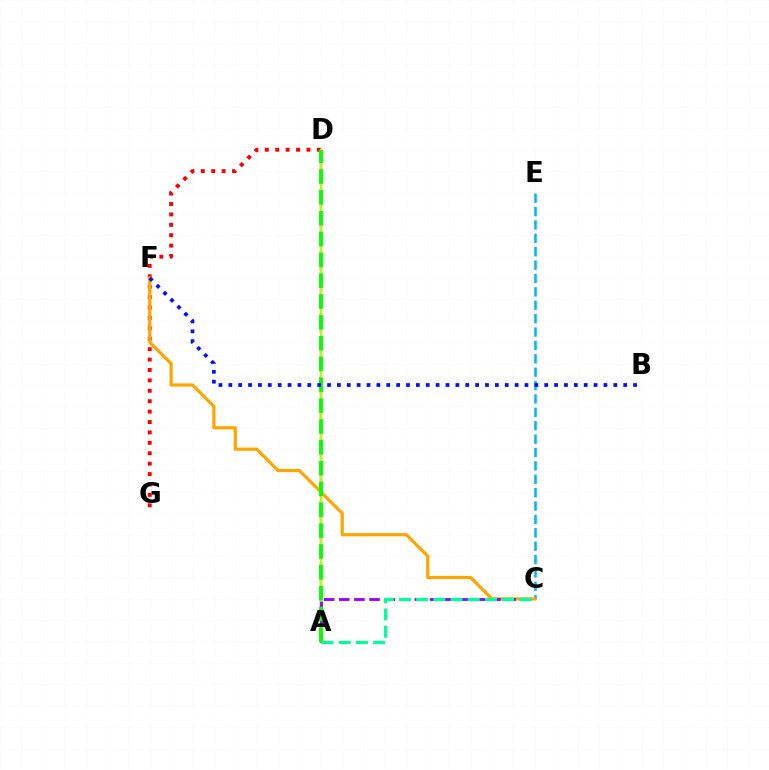{('D', 'G'): [{'color': '#ff0000', 'line_style': 'dotted', 'thickness': 2.83}], ('C', 'E'): [{'color': '#00b5ff', 'line_style': 'dashed', 'thickness': 1.82}], ('A', 'D'): [{'color': '#ff00bd', 'line_style': 'dashed', 'thickness': 1.7}, {'color': '#b3ff00', 'line_style': 'solid', 'thickness': 1.68}, {'color': '#08ff00', 'line_style': 'dashed', 'thickness': 2.83}], ('C', 'F'): [{'color': '#ffa500', 'line_style': 'solid', 'thickness': 2.31}], ('A', 'C'): [{'color': '#9b00ff', 'line_style': 'dashed', 'thickness': 2.05}, {'color': '#00ff9d', 'line_style': 'dashed', 'thickness': 2.34}], ('B', 'F'): [{'color': '#0010ff', 'line_style': 'dotted', 'thickness': 2.68}]}